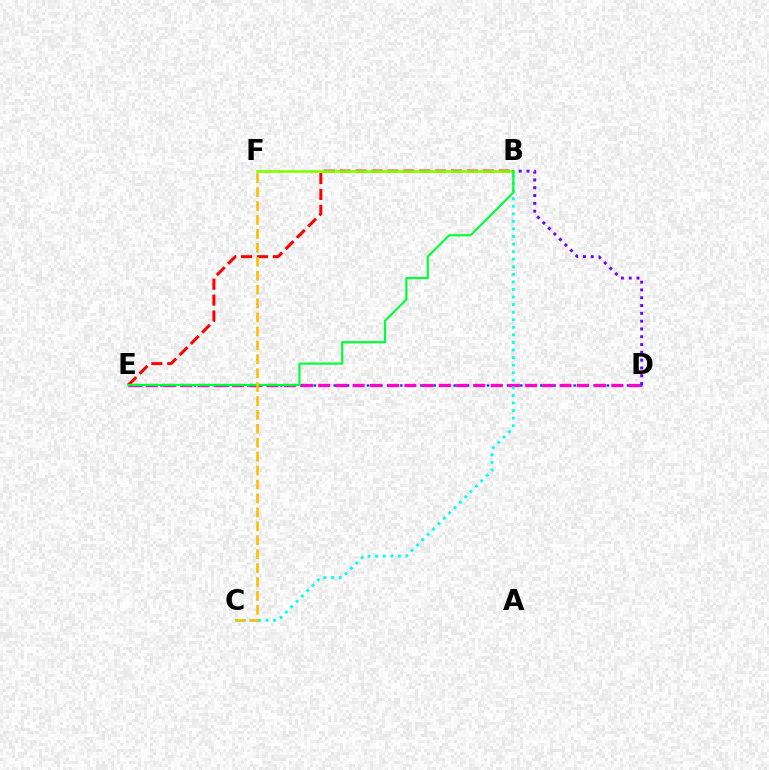{('D', 'E'): [{'color': '#004bff', 'line_style': 'dotted', 'thickness': 1.81}, {'color': '#ff00cf', 'line_style': 'dashed', 'thickness': 2.34}], ('B', 'E'): [{'color': '#ff0000', 'line_style': 'dashed', 'thickness': 2.16}, {'color': '#00ff39', 'line_style': 'solid', 'thickness': 1.57}], ('B', 'D'): [{'color': '#7200ff', 'line_style': 'dotted', 'thickness': 2.12}], ('B', 'C'): [{'color': '#00fff6', 'line_style': 'dotted', 'thickness': 2.06}], ('B', 'F'): [{'color': '#84ff00', 'line_style': 'solid', 'thickness': 1.94}], ('C', 'F'): [{'color': '#ffbd00', 'line_style': 'dashed', 'thickness': 1.89}]}